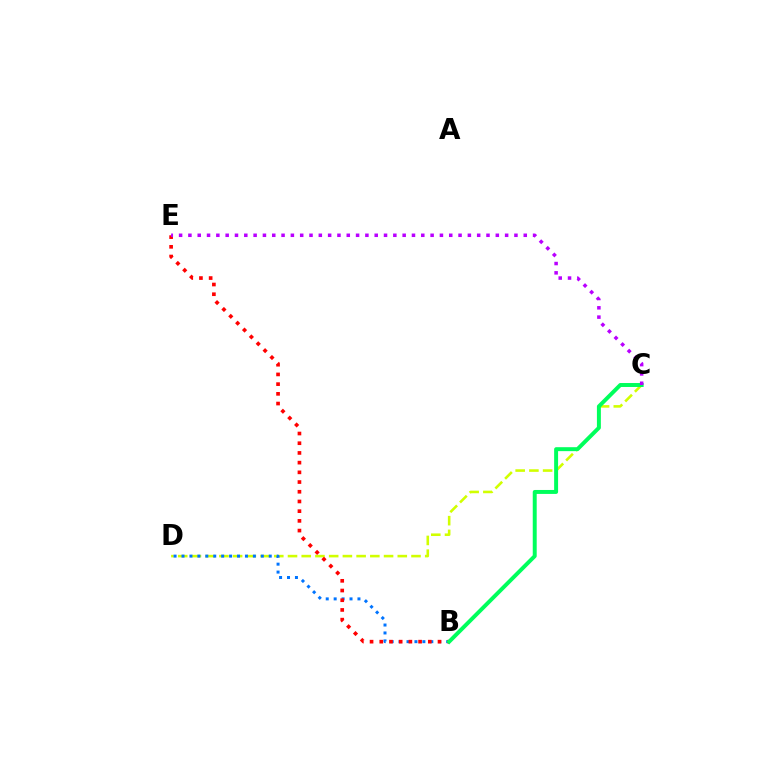{('C', 'D'): [{'color': '#d1ff00', 'line_style': 'dashed', 'thickness': 1.86}], ('B', 'D'): [{'color': '#0074ff', 'line_style': 'dotted', 'thickness': 2.15}], ('B', 'E'): [{'color': '#ff0000', 'line_style': 'dotted', 'thickness': 2.64}], ('B', 'C'): [{'color': '#00ff5c', 'line_style': 'solid', 'thickness': 2.85}], ('C', 'E'): [{'color': '#b900ff', 'line_style': 'dotted', 'thickness': 2.53}]}